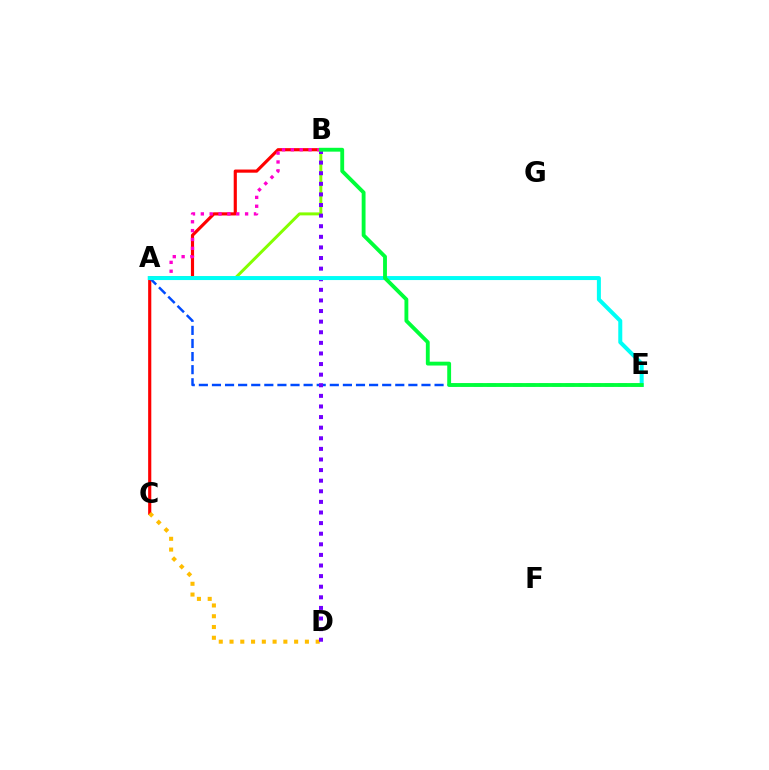{('B', 'C'): [{'color': '#ff0000', 'line_style': 'solid', 'thickness': 2.27}], ('A', 'B'): [{'color': '#84ff00', 'line_style': 'solid', 'thickness': 2.15}, {'color': '#ff00cf', 'line_style': 'dotted', 'thickness': 2.41}], ('C', 'D'): [{'color': '#ffbd00', 'line_style': 'dotted', 'thickness': 2.93}], ('A', 'E'): [{'color': '#004bff', 'line_style': 'dashed', 'thickness': 1.78}, {'color': '#00fff6', 'line_style': 'solid', 'thickness': 2.88}], ('B', 'D'): [{'color': '#7200ff', 'line_style': 'dotted', 'thickness': 2.88}], ('B', 'E'): [{'color': '#00ff39', 'line_style': 'solid', 'thickness': 2.77}]}